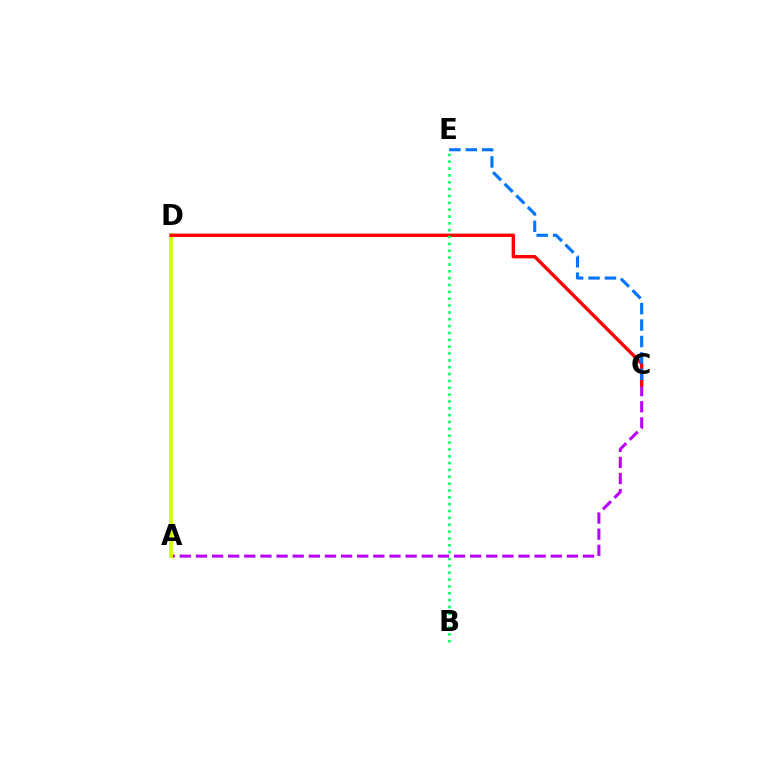{('A', 'C'): [{'color': '#b900ff', 'line_style': 'dashed', 'thickness': 2.19}], ('A', 'D'): [{'color': '#d1ff00', 'line_style': 'solid', 'thickness': 2.79}], ('C', 'D'): [{'color': '#ff0000', 'line_style': 'solid', 'thickness': 2.43}], ('C', 'E'): [{'color': '#0074ff', 'line_style': 'dashed', 'thickness': 2.23}], ('B', 'E'): [{'color': '#00ff5c', 'line_style': 'dotted', 'thickness': 1.86}]}